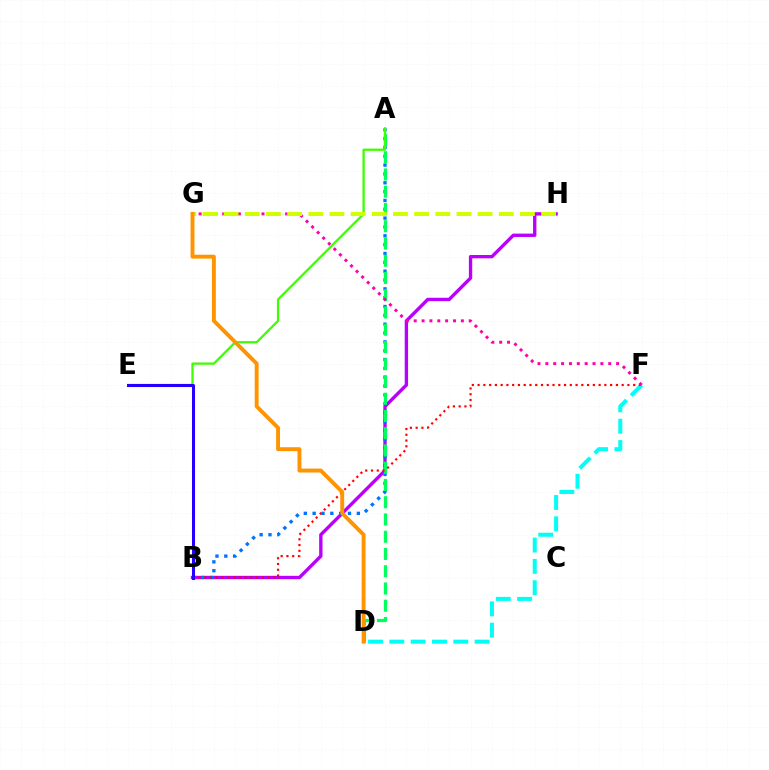{('B', 'H'): [{'color': '#b900ff', 'line_style': 'solid', 'thickness': 2.42}], ('A', 'B'): [{'color': '#0074ff', 'line_style': 'dotted', 'thickness': 2.4}], ('A', 'D'): [{'color': '#00ff5c', 'line_style': 'dashed', 'thickness': 2.34}], ('D', 'F'): [{'color': '#00fff6', 'line_style': 'dashed', 'thickness': 2.9}], ('A', 'E'): [{'color': '#3dff00', 'line_style': 'solid', 'thickness': 1.64}], ('B', 'F'): [{'color': '#ff0000', 'line_style': 'dotted', 'thickness': 1.57}], ('B', 'E'): [{'color': '#2500ff', 'line_style': 'solid', 'thickness': 2.18}], ('F', 'G'): [{'color': '#ff00ac', 'line_style': 'dotted', 'thickness': 2.14}], ('G', 'H'): [{'color': '#d1ff00', 'line_style': 'dashed', 'thickness': 2.88}], ('D', 'G'): [{'color': '#ff9400', 'line_style': 'solid', 'thickness': 2.81}]}